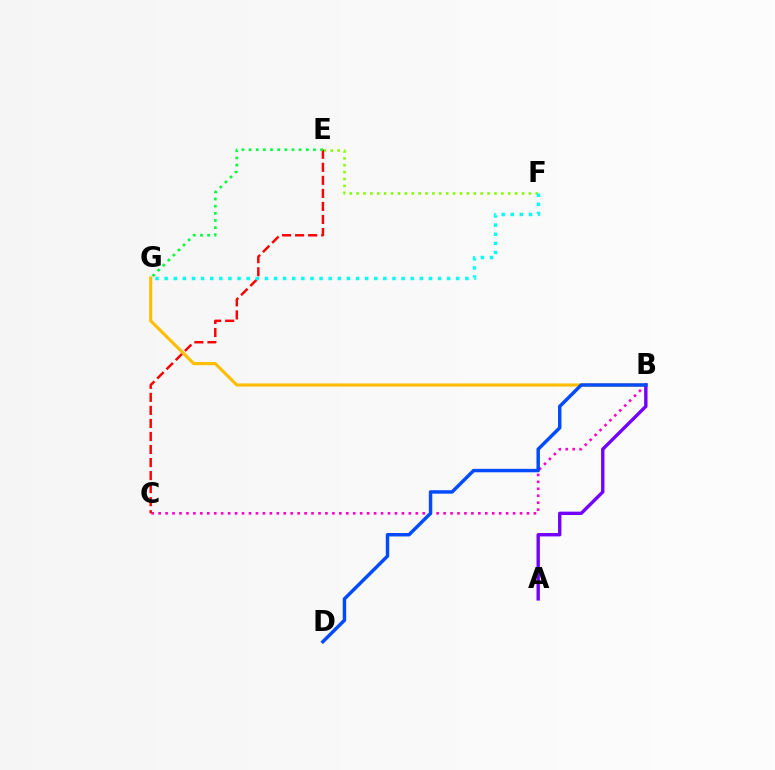{('B', 'C'): [{'color': '#ff00cf', 'line_style': 'dotted', 'thickness': 1.89}], ('E', 'F'): [{'color': '#84ff00', 'line_style': 'dotted', 'thickness': 1.87}], ('C', 'E'): [{'color': '#ff0000', 'line_style': 'dashed', 'thickness': 1.77}], ('E', 'G'): [{'color': '#00ff39', 'line_style': 'dotted', 'thickness': 1.94}], ('B', 'G'): [{'color': '#ffbd00', 'line_style': 'solid', 'thickness': 2.25}], ('A', 'B'): [{'color': '#7200ff', 'line_style': 'solid', 'thickness': 2.43}], ('F', 'G'): [{'color': '#00fff6', 'line_style': 'dotted', 'thickness': 2.48}], ('B', 'D'): [{'color': '#004bff', 'line_style': 'solid', 'thickness': 2.49}]}